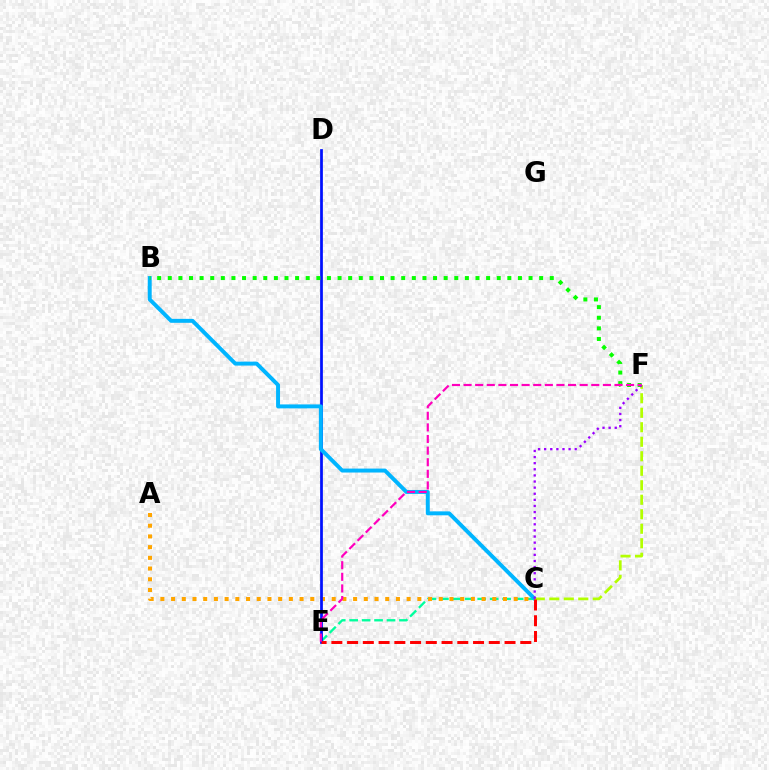{('C', 'E'): [{'color': '#00ff9d', 'line_style': 'dashed', 'thickness': 1.69}, {'color': '#ff0000', 'line_style': 'dashed', 'thickness': 2.14}], ('A', 'C'): [{'color': '#ffa500', 'line_style': 'dotted', 'thickness': 2.91}], ('D', 'E'): [{'color': '#0010ff', 'line_style': 'solid', 'thickness': 1.97}], ('B', 'C'): [{'color': '#00b5ff', 'line_style': 'solid', 'thickness': 2.84}], ('C', 'F'): [{'color': '#b3ff00', 'line_style': 'dashed', 'thickness': 1.97}, {'color': '#9b00ff', 'line_style': 'dotted', 'thickness': 1.66}], ('B', 'F'): [{'color': '#08ff00', 'line_style': 'dotted', 'thickness': 2.88}], ('E', 'F'): [{'color': '#ff00bd', 'line_style': 'dashed', 'thickness': 1.58}]}